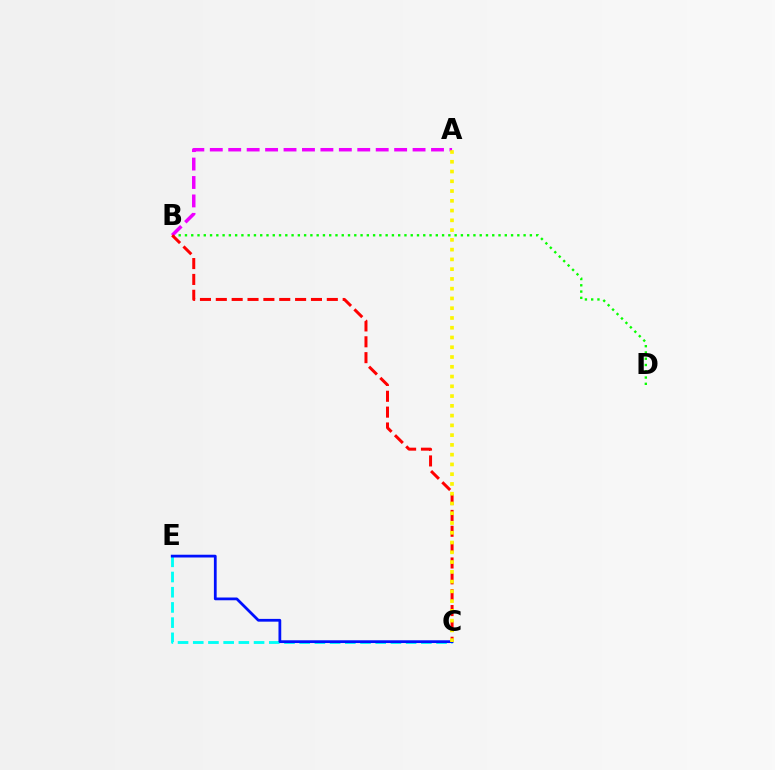{('B', 'D'): [{'color': '#08ff00', 'line_style': 'dotted', 'thickness': 1.7}], ('A', 'B'): [{'color': '#ee00ff', 'line_style': 'dashed', 'thickness': 2.5}], ('C', 'E'): [{'color': '#00fff6', 'line_style': 'dashed', 'thickness': 2.07}, {'color': '#0010ff', 'line_style': 'solid', 'thickness': 1.99}], ('B', 'C'): [{'color': '#ff0000', 'line_style': 'dashed', 'thickness': 2.15}], ('A', 'C'): [{'color': '#fcf500', 'line_style': 'dotted', 'thickness': 2.65}]}